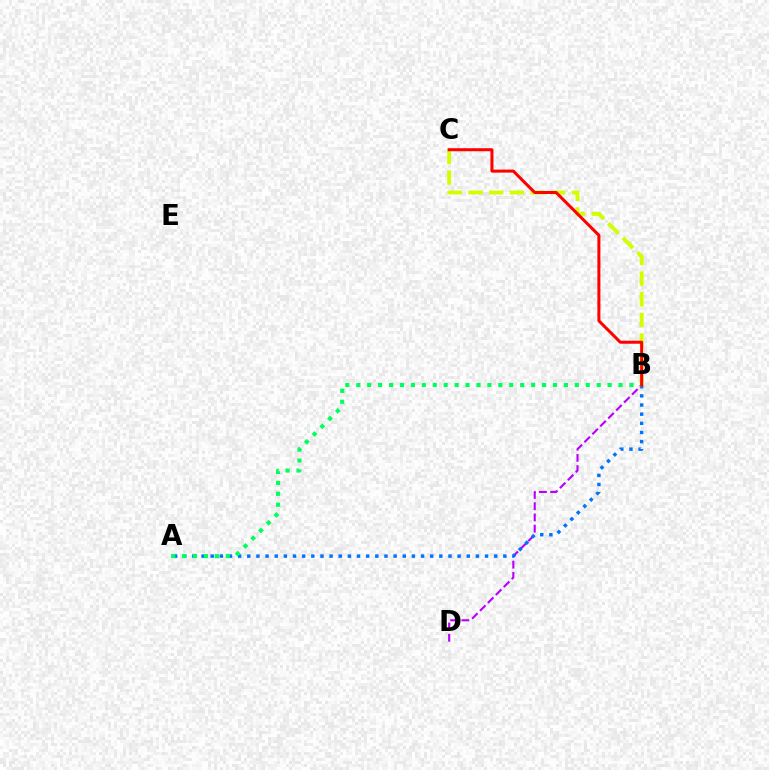{('B', 'D'): [{'color': '#b900ff', 'line_style': 'dashed', 'thickness': 1.52}], ('A', 'B'): [{'color': '#0074ff', 'line_style': 'dotted', 'thickness': 2.48}, {'color': '#00ff5c', 'line_style': 'dotted', 'thickness': 2.97}], ('B', 'C'): [{'color': '#d1ff00', 'line_style': 'dashed', 'thickness': 2.81}, {'color': '#ff0000', 'line_style': 'solid', 'thickness': 2.18}]}